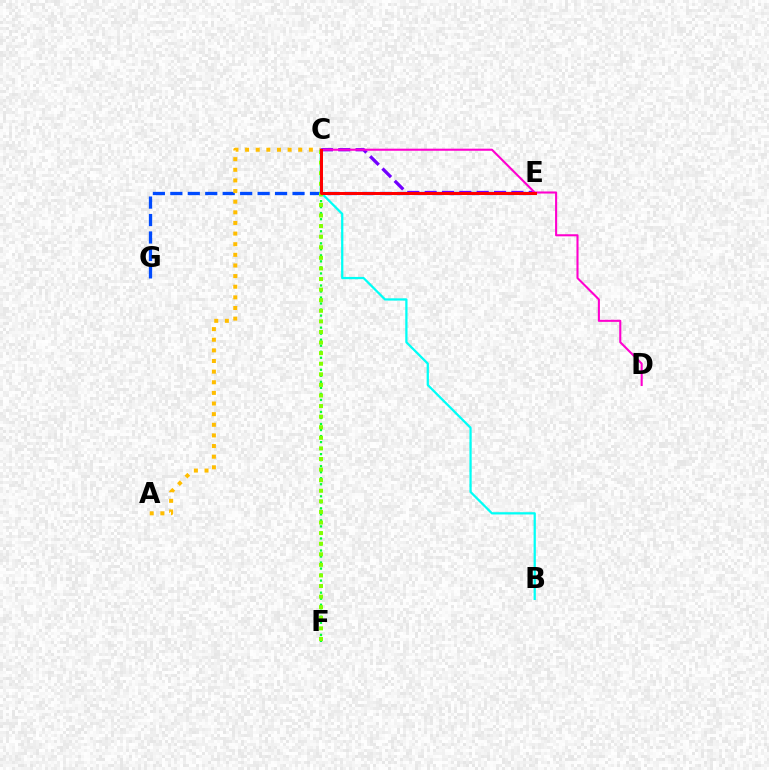{('C', 'E'): [{'color': '#7200ff', 'line_style': 'dashed', 'thickness': 2.36}, {'color': '#ff0000', 'line_style': 'solid', 'thickness': 2.16}], ('B', 'C'): [{'color': '#00fff6', 'line_style': 'solid', 'thickness': 1.63}], ('C', 'F'): [{'color': '#00ff39', 'line_style': 'dotted', 'thickness': 1.64}, {'color': '#84ff00', 'line_style': 'dotted', 'thickness': 2.88}], ('E', 'G'): [{'color': '#004bff', 'line_style': 'dashed', 'thickness': 2.37}], ('A', 'C'): [{'color': '#ffbd00', 'line_style': 'dotted', 'thickness': 2.89}], ('C', 'D'): [{'color': '#ff00cf', 'line_style': 'solid', 'thickness': 1.5}]}